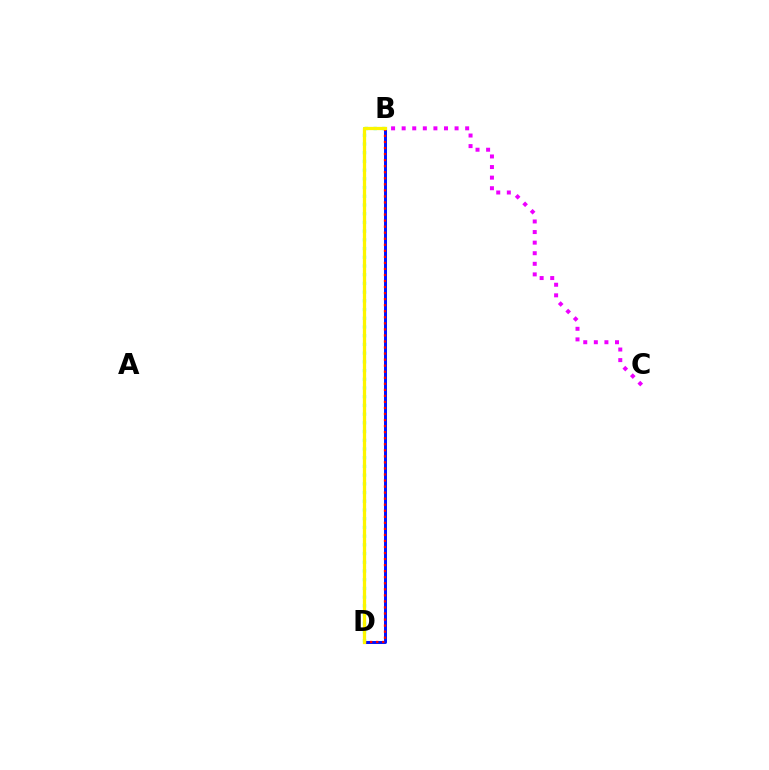{('B', 'D'): [{'color': '#0010ff', 'line_style': 'solid', 'thickness': 2.13}, {'color': '#00fff6', 'line_style': 'dotted', 'thickness': 2.37}, {'color': '#ff0000', 'line_style': 'dotted', 'thickness': 1.64}, {'color': '#08ff00', 'line_style': 'solid', 'thickness': 2.09}, {'color': '#fcf500', 'line_style': 'solid', 'thickness': 2.35}], ('B', 'C'): [{'color': '#ee00ff', 'line_style': 'dotted', 'thickness': 2.88}]}